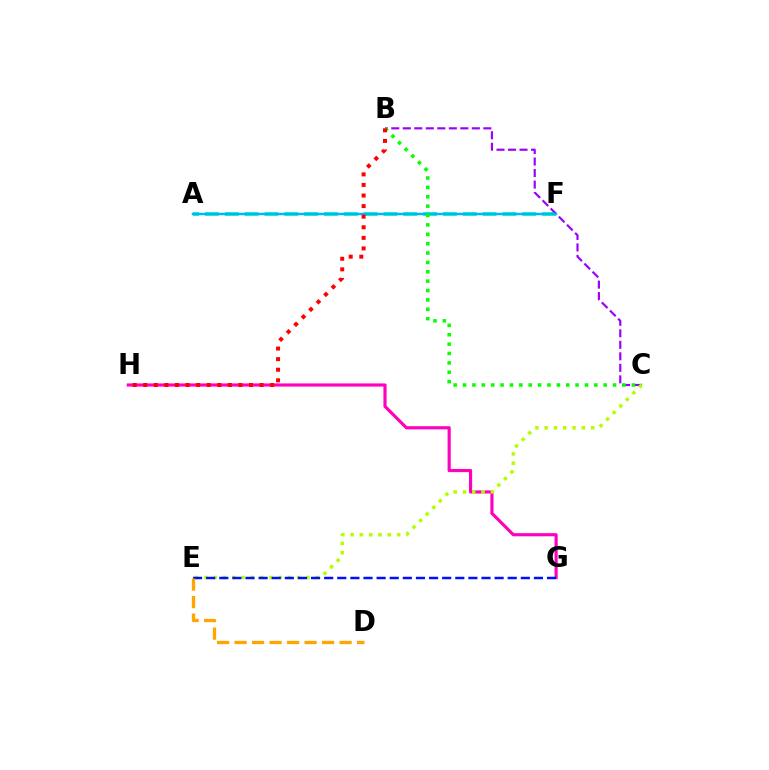{('A', 'F'): [{'color': '#00ff9d', 'line_style': 'dashed', 'thickness': 2.69}, {'color': '#00b5ff', 'line_style': 'solid', 'thickness': 1.79}], ('B', 'C'): [{'color': '#9b00ff', 'line_style': 'dashed', 'thickness': 1.56}, {'color': '#08ff00', 'line_style': 'dotted', 'thickness': 2.55}], ('G', 'H'): [{'color': '#ff00bd', 'line_style': 'solid', 'thickness': 2.27}], ('C', 'E'): [{'color': '#b3ff00', 'line_style': 'dotted', 'thickness': 2.52}], ('E', 'G'): [{'color': '#0010ff', 'line_style': 'dashed', 'thickness': 1.78}], ('B', 'H'): [{'color': '#ff0000', 'line_style': 'dotted', 'thickness': 2.87}], ('D', 'E'): [{'color': '#ffa500', 'line_style': 'dashed', 'thickness': 2.38}]}